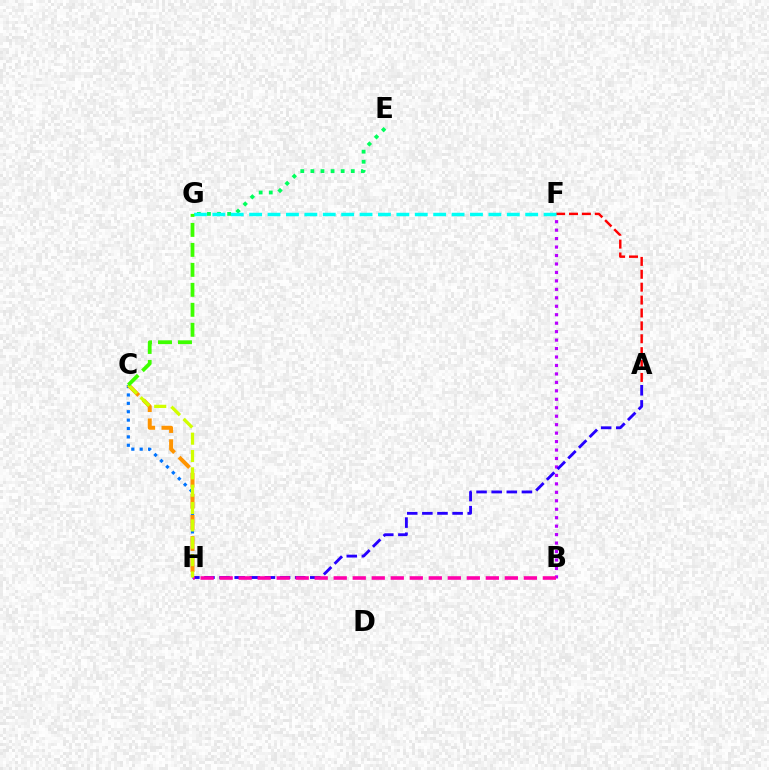{('B', 'F'): [{'color': '#b900ff', 'line_style': 'dotted', 'thickness': 2.3}], ('A', 'H'): [{'color': '#2500ff', 'line_style': 'dashed', 'thickness': 2.05}], ('C', 'H'): [{'color': '#0074ff', 'line_style': 'dotted', 'thickness': 2.28}, {'color': '#ff9400', 'line_style': 'dashed', 'thickness': 2.87}, {'color': '#d1ff00', 'line_style': 'dashed', 'thickness': 2.36}], ('E', 'G'): [{'color': '#00ff5c', 'line_style': 'dotted', 'thickness': 2.74}], ('B', 'H'): [{'color': '#ff00ac', 'line_style': 'dashed', 'thickness': 2.58}], ('A', 'F'): [{'color': '#ff0000', 'line_style': 'dashed', 'thickness': 1.75}], ('F', 'G'): [{'color': '#00fff6', 'line_style': 'dashed', 'thickness': 2.5}], ('C', 'G'): [{'color': '#3dff00', 'line_style': 'dashed', 'thickness': 2.71}]}